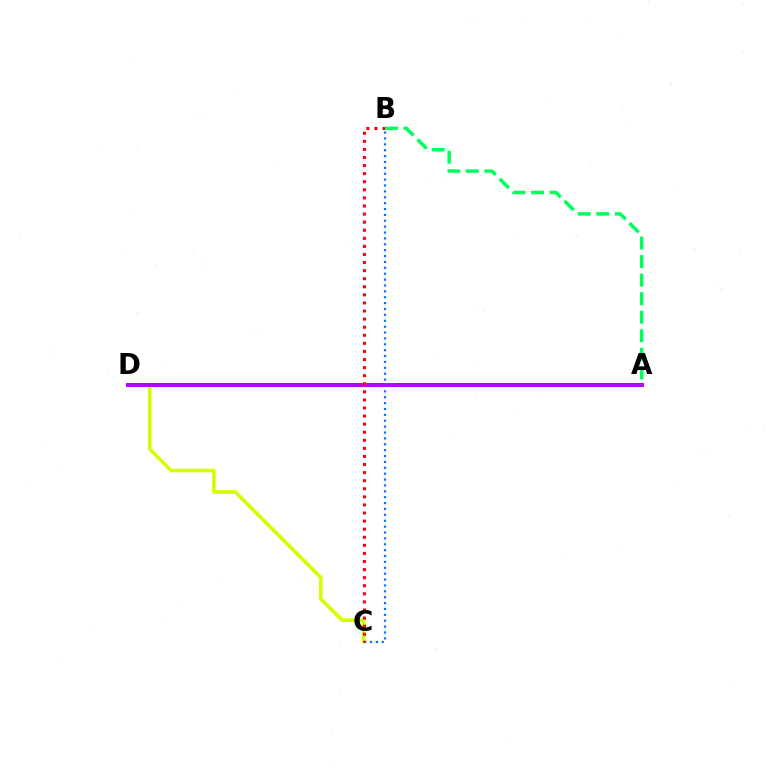{('C', 'D'): [{'color': '#d1ff00', 'line_style': 'solid', 'thickness': 2.59}], ('B', 'C'): [{'color': '#0074ff', 'line_style': 'dotted', 'thickness': 1.6}, {'color': '#ff0000', 'line_style': 'dotted', 'thickness': 2.2}], ('A', 'D'): [{'color': '#b900ff', 'line_style': 'solid', 'thickness': 2.86}], ('A', 'B'): [{'color': '#00ff5c', 'line_style': 'dashed', 'thickness': 2.52}]}